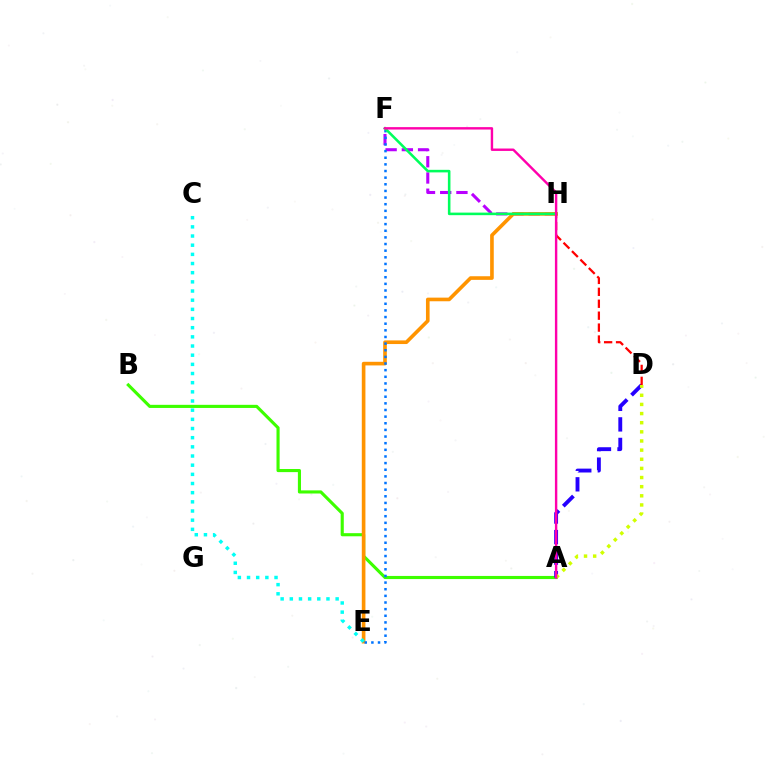{('A', 'B'): [{'color': '#3dff00', 'line_style': 'solid', 'thickness': 2.25}], ('F', 'H'): [{'color': '#b900ff', 'line_style': 'dashed', 'thickness': 2.2}, {'color': '#00ff5c', 'line_style': 'solid', 'thickness': 1.85}], ('A', 'D'): [{'color': '#2500ff', 'line_style': 'dashed', 'thickness': 2.79}, {'color': '#d1ff00', 'line_style': 'dotted', 'thickness': 2.48}], ('E', 'H'): [{'color': '#ff9400', 'line_style': 'solid', 'thickness': 2.62}], ('E', 'F'): [{'color': '#0074ff', 'line_style': 'dotted', 'thickness': 1.8}], ('D', 'H'): [{'color': '#ff0000', 'line_style': 'dashed', 'thickness': 1.62}], ('C', 'E'): [{'color': '#00fff6', 'line_style': 'dotted', 'thickness': 2.49}], ('A', 'F'): [{'color': '#ff00ac', 'line_style': 'solid', 'thickness': 1.74}]}